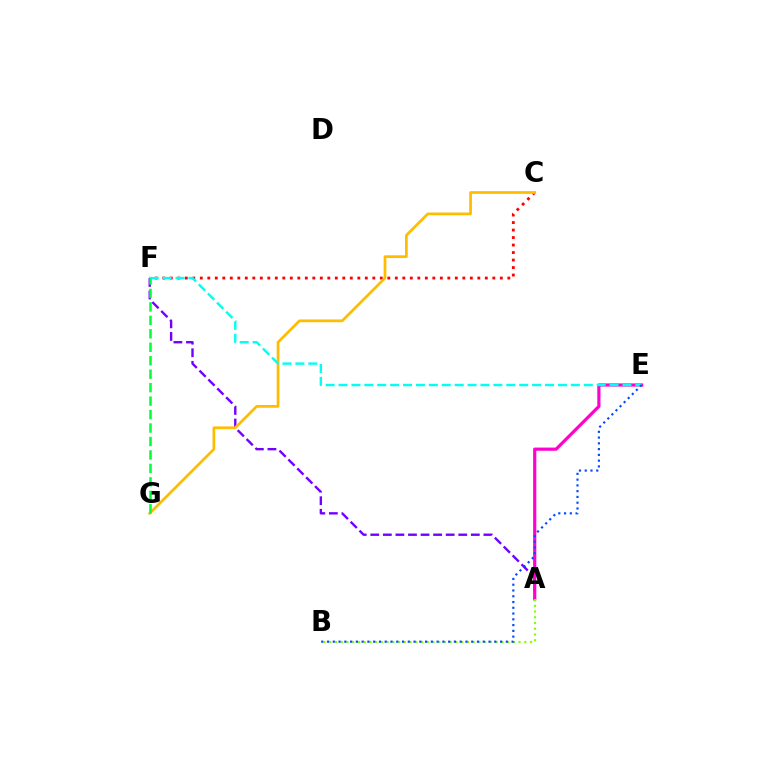{('A', 'F'): [{'color': '#7200ff', 'line_style': 'dashed', 'thickness': 1.71}], ('C', 'F'): [{'color': '#ff0000', 'line_style': 'dotted', 'thickness': 2.04}], ('A', 'E'): [{'color': '#ff00cf', 'line_style': 'solid', 'thickness': 2.29}], ('C', 'G'): [{'color': '#ffbd00', 'line_style': 'solid', 'thickness': 1.97}], ('A', 'B'): [{'color': '#84ff00', 'line_style': 'dotted', 'thickness': 1.56}], ('E', 'F'): [{'color': '#00fff6', 'line_style': 'dashed', 'thickness': 1.75}], ('B', 'E'): [{'color': '#004bff', 'line_style': 'dotted', 'thickness': 1.57}], ('F', 'G'): [{'color': '#00ff39', 'line_style': 'dashed', 'thickness': 1.83}]}